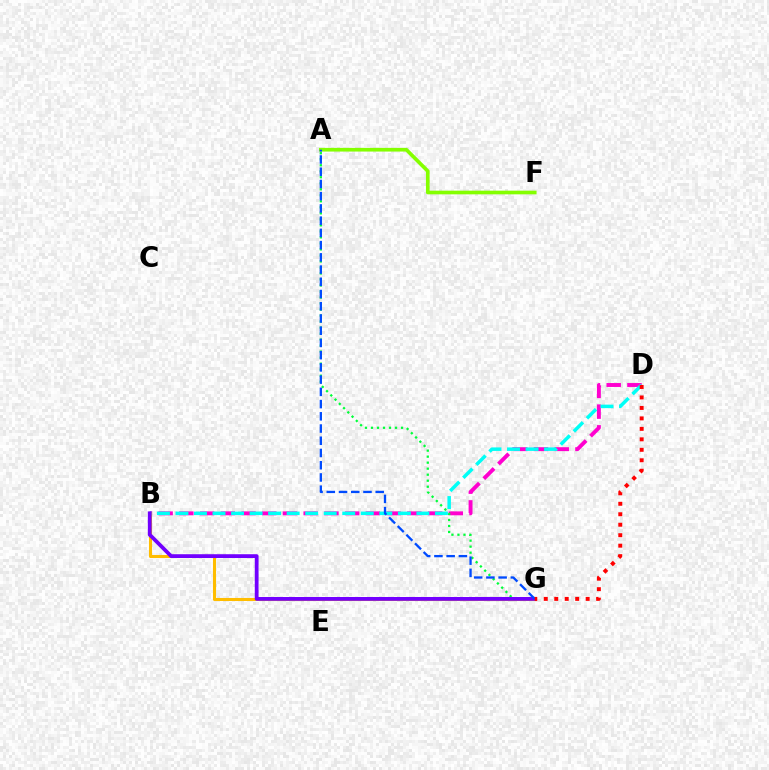{('B', 'D'): [{'color': '#ff00cf', 'line_style': 'dashed', 'thickness': 2.82}, {'color': '#00fff6', 'line_style': 'dashed', 'thickness': 2.52}], ('B', 'G'): [{'color': '#ffbd00', 'line_style': 'solid', 'thickness': 2.21}, {'color': '#7200ff', 'line_style': 'solid', 'thickness': 2.72}], ('A', 'G'): [{'color': '#00ff39', 'line_style': 'dotted', 'thickness': 1.63}, {'color': '#004bff', 'line_style': 'dashed', 'thickness': 1.66}], ('A', 'F'): [{'color': '#84ff00', 'line_style': 'solid', 'thickness': 2.65}], ('D', 'G'): [{'color': '#ff0000', 'line_style': 'dotted', 'thickness': 2.85}]}